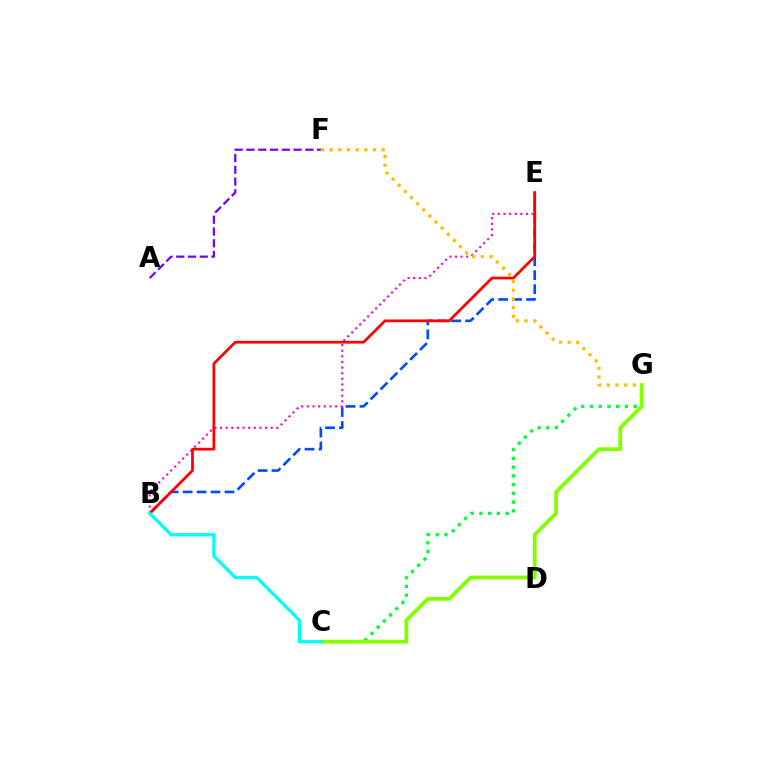{('B', 'E'): [{'color': '#004bff', 'line_style': 'dashed', 'thickness': 1.9}, {'color': '#ff00cf', 'line_style': 'dotted', 'thickness': 1.53}, {'color': '#ff0000', 'line_style': 'solid', 'thickness': 1.98}], ('F', 'G'): [{'color': '#ffbd00', 'line_style': 'dotted', 'thickness': 2.36}], ('C', 'G'): [{'color': '#00ff39', 'line_style': 'dotted', 'thickness': 2.38}, {'color': '#84ff00', 'line_style': 'solid', 'thickness': 2.74}], ('A', 'F'): [{'color': '#7200ff', 'line_style': 'dashed', 'thickness': 1.6}], ('B', 'C'): [{'color': '#00fff6', 'line_style': 'solid', 'thickness': 2.36}]}